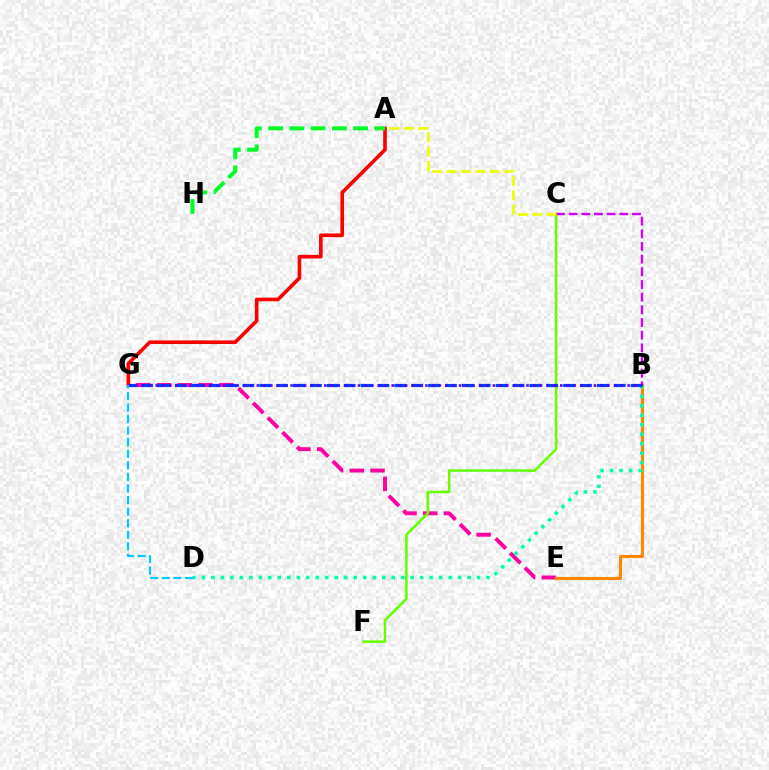{('E', 'G'): [{'color': '#ff00a0', 'line_style': 'dashed', 'thickness': 2.82}], ('C', 'F'): [{'color': '#66ff00', 'line_style': 'solid', 'thickness': 1.84}], ('B', 'E'): [{'color': '#ff8800', 'line_style': 'solid', 'thickness': 2.27}], ('B', 'C'): [{'color': '#d600ff', 'line_style': 'dashed', 'thickness': 1.72}], ('A', 'G'): [{'color': '#ff0000', 'line_style': 'solid', 'thickness': 2.61}], ('B', 'D'): [{'color': '#00ffaf', 'line_style': 'dotted', 'thickness': 2.58}], ('B', 'G'): [{'color': '#003fff', 'line_style': 'dashed', 'thickness': 2.29}, {'color': '#4f00ff', 'line_style': 'dotted', 'thickness': 1.83}], ('A', 'C'): [{'color': '#eeff00', 'line_style': 'dashed', 'thickness': 1.94}], ('D', 'G'): [{'color': '#00c7ff', 'line_style': 'dashed', 'thickness': 1.57}], ('A', 'H'): [{'color': '#00ff27', 'line_style': 'dashed', 'thickness': 2.89}]}